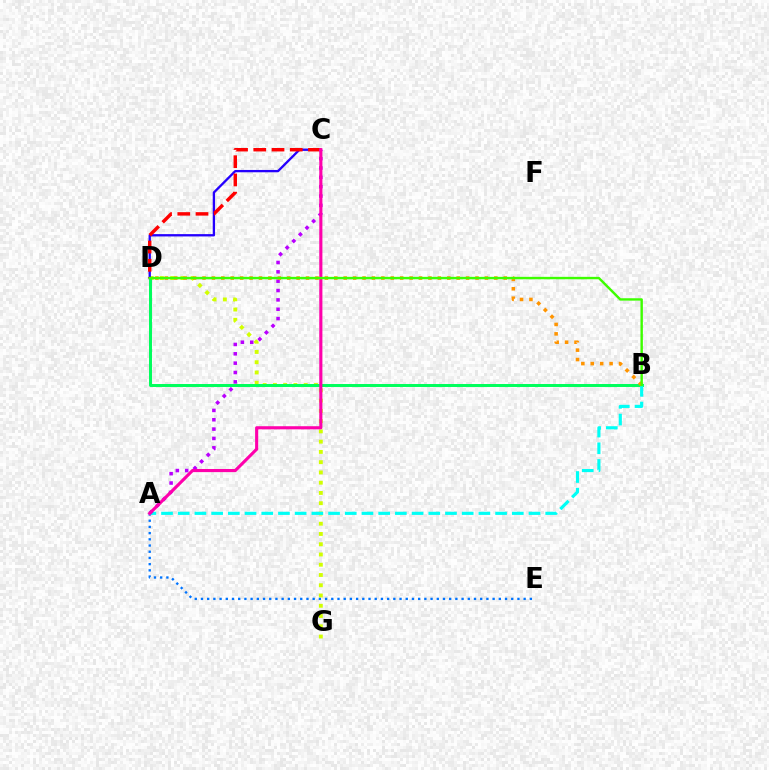{('D', 'G'): [{'color': '#d1ff00', 'line_style': 'dotted', 'thickness': 2.79}], ('C', 'D'): [{'color': '#2500ff', 'line_style': 'solid', 'thickness': 1.67}, {'color': '#ff0000', 'line_style': 'dashed', 'thickness': 2.48}], ('B', 'D'): [{'color': '#00ff5c', 'line_style': 'solid', 'thickness': 2.14}, {'color': '#ff9400', 'line_style': 'dotted', 'thickness': 2.56}, {'color': '#3dff00', 'line_style': 'solid', 'thickness': 1.74}], ('A', 'E'): [{'color': '#0074ff', 'line_style': 'dotted', 'thickness': 1.69}], ('A', 'B'): [{'color': '#00fff6', 'line_style': 'dashed', 'thickness': 2.27}], ('A', 'C'): [{'color': '#b900ff', 'line_style': 'dotted', 'thickness': 2.54}, {'color': '#ff00ac', 'line_style': 'solid', 'thickness': 2.25}]}